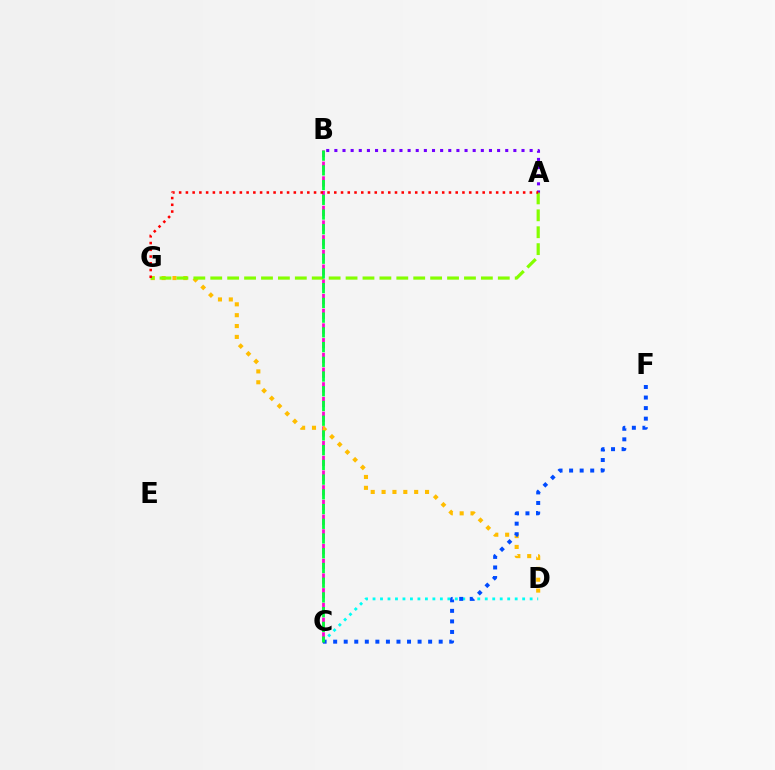{('B', 'C'): [{'color': '#ff00cf', 'line_style': 'dashed', 'thickness': 2.0}, {'color': '#00ff39', 'line_style': 'dashed', 'thickness': 2.0}], ('D', 'G'): [{'color': '#ffbd00', 'line_style': 'dotted', 'thickness': 2.95}], ('A', 'B'): [{'color': '#7200ff', 'line_style': 'dotted', 'thickness': 2.21}], ('C', 'D'): [{'color': '#00fff6', 'line_style': 'dotted', 'thickness': 2.03}], ('A', 'G'): [{'color': '#84ff00', 'line_style': 'dashed', 'thickness': 2.3}, {'color': '#ff0000', 'line_style': 'dotted', 'thickness': 1.83}], ('C', 'F'): [{'color': '#004bff', 'line_style': 'dotted', 'thickness': 2.87}]}